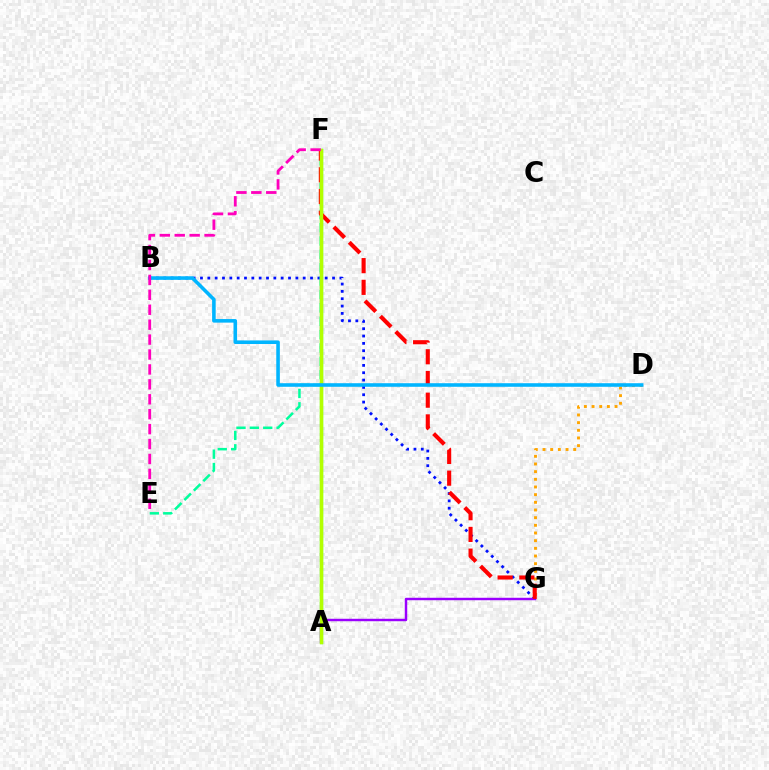{('D', 'G'): [{'color': '#ffa500', 'line_style': 'dotted', 'thickness': 2.08}], ('A', 'F'): [{'color': '#08ff00', 'line_style': 'solid', 'thickness': 2.33}, {'color': '#b3ff00', 'line_style': 'solid', 'thickness': 2.46}], ('B', 'G'): [{'color': '#0010ff', 'line_style': 'dotted', 'thickness': 1.99}], ('A', 'G'): [{'color': '#9b00ff', 'line_style': 'solid', 'thickness': 1.76}], ('E', 'F'): [{'color': '#00ff9d', 'line_style': 'dashed', 'thickness': 1.82}, {'color': '#ff00bd', 'line_style': 'dashed', 'thickness': 2.03}], ('F', 'G'): [{'color': '#ff0000', 'line_style': 'dashed', 'thickness': 2.95}], ('B', 'D'): [{'color': '#00b5ff', 'line_style': 'solid', 'thickness': 2.57}]}